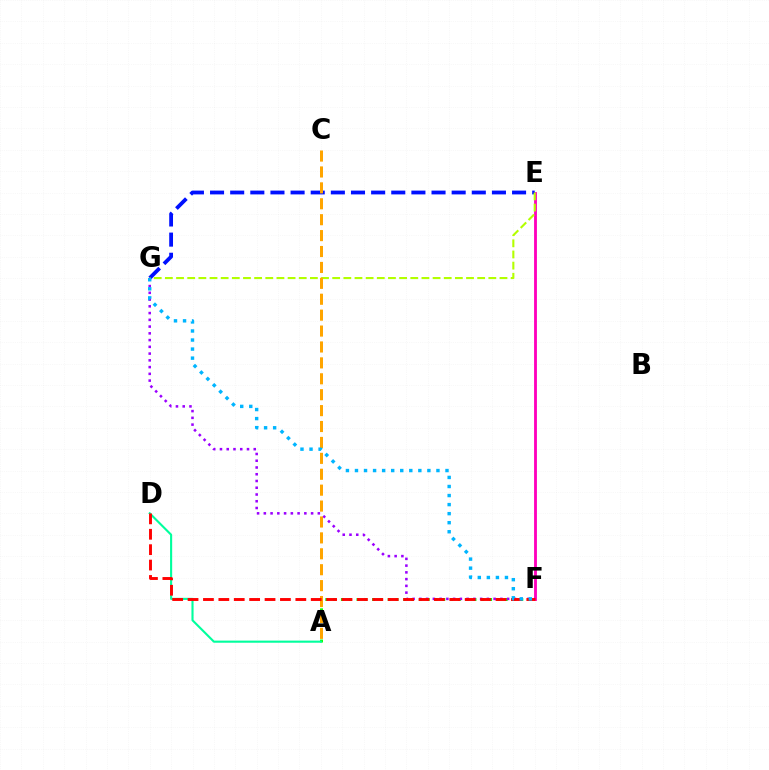{('A', 'F'): [{'color': '#08ff00', 'line_style': 'dotted', 'thickness': 2.12}], ('A', 'D'): [{'color': '#00ff9d', 'line_style': 'solid', 'thickness': 1.52}], ('E', 'F'): [{'color': '#ff00bd', 'line_style': 'solid', 'thickness': 2.05}], ('F', 'G'): [{'color': '#9b00ff', 'line_style': 'dotted', 'thickness': 1.83}, {'color': '#00b5ff', 'line_style': 'dotted', 'thickness': 2.46}], ('E', 'G'): [{'color': '#0010ff', 'line_style': 'dashed', 'thickness': 2.74}, {'color': '#b3ff00', 'line_style': 'dashed', 'thickness': 1.52}], ('A', 'C'): [{'color': '#ffa500', 'line_style': 'dashed', 'thickness': 2.16}], ('D', 'F'): [{'color': '#ff0000', 'line_style': 'dashed', 'thickness': 2.09}]}